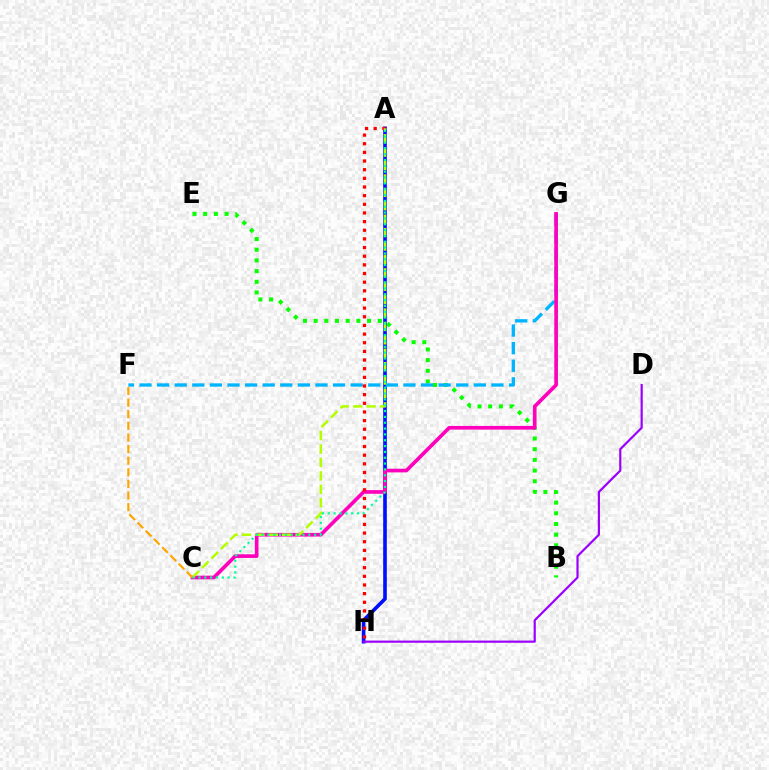{('B', 'E'): [{'color': '#08ff00', 'line_style': 'dotted', 'thickness': 2.9}], ('A', 'H'): [{'color': '#0010ff', 'line_style': 'solid', 'thickness': 2.62}, {'color': '#ff0000', 'line_style': 'dotted', 'thickness': 2.35}], ('F', 'G'): [{'color': '#00b5ff', 'line_style': 'dashed', 'thickness': 2.39}], ('C', 'G'): [{'color': '#ff00bd', 'line_style': 'solid', 'thickness': 2.64}], ('D', 'H'): [{'color': '#9b00ff', 'line_style': 'solid', 'thickness': 1.57}], ('A', 'C'): [{'color': '#b3ff00', 'line_style': 'dashed', 'thickness': 1.82}, {'color': '#00ff9d', 'line_style': 'dotted', 'thickness': 1.59}], ('C', 'F'): [{'color': '#ffa500', 'line_style': 'dashed', 'thickness': 1.58}]}